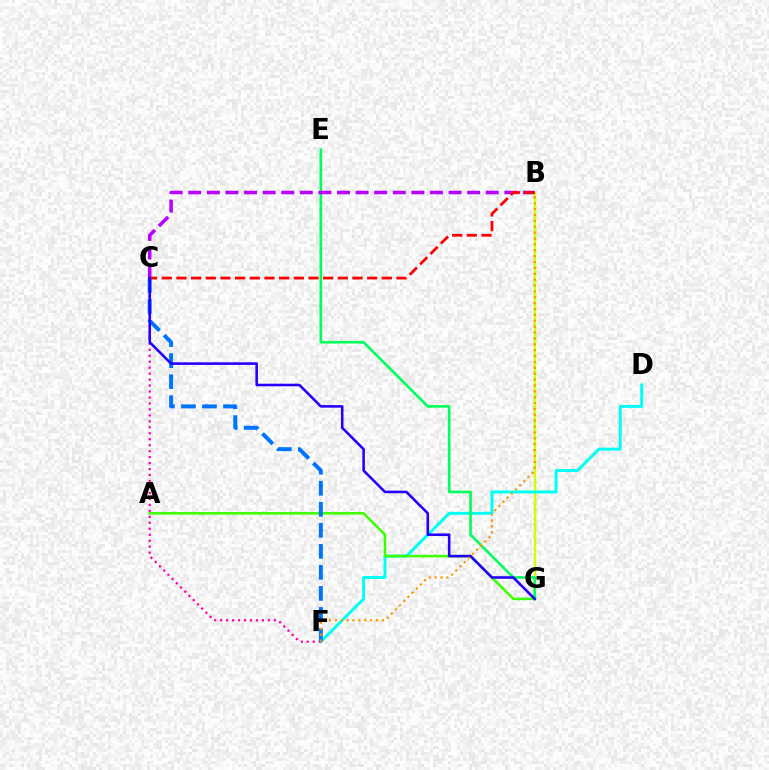{('B', 'G'): [{'color': '#d1ff00', 'line_style': 'solid', 'thickness': 1.71}], ('D', 'F'): [{'color': '#00fff6', 'line_style': 'solid', 'thickness': 2.14}], ('C', 'F'): [{'color': '#ff00ac', 'line_style': 'dotted', 'thickness': 1.62}, {'color': '#0074ff', 'line_style': 'dashed', 'thickness': 2.86}], ('A', 'G'): [{'color': '#3dff00', 'line_style': 'solid', 'thickness': 1.83}], ('E', 'G'): [{'color': '#00ff5c', 'line_style': 'solid', 'thickness': 1.88}], ('B', 'C'): [{'color': '#b900ff', 'line_style': 'dashed', 'thickness': 2.53}, {'color': '#ff0000', 'line_style': 'dashed', 'thickness': 1.99}], ('C', 'G'): [{'color': '#2500ff', 'line_style': 'solid', 'thickness': 1.86}], ('B', 'F'): [{'color': '#ff9400', 'line_style': 'dotted', 'thickness': 1.6}]}